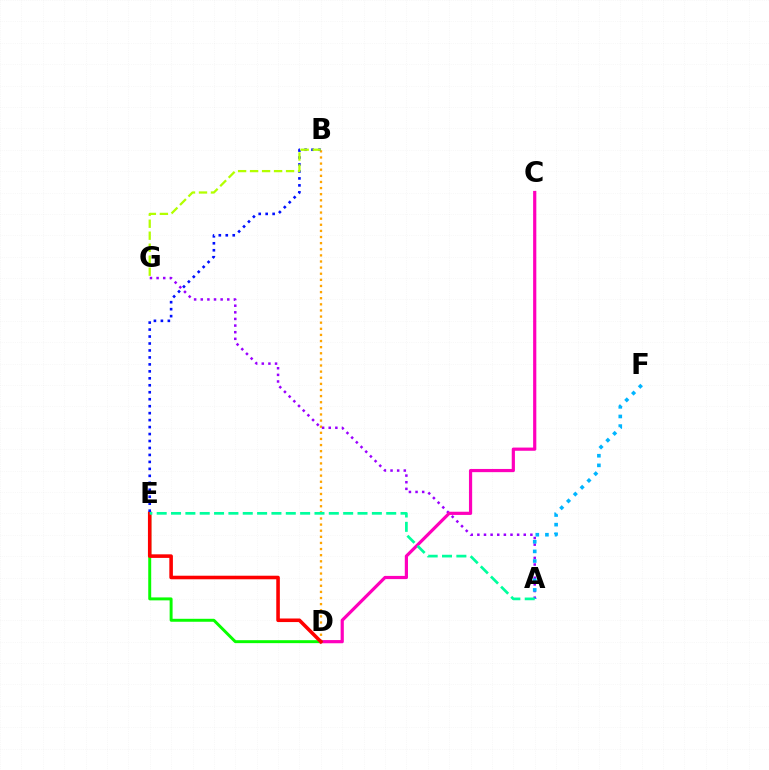{('B', 'D'): [{'color': '#ffa500', 'line_style': 'dotted', 'thickness': 1.66}], ('A', 'G'): [{'color': '#9b00ff', 'line_style': 'dotted', 'thickness': 1.8}], ('A', 'F'): [{'color': '#00b5ff', 'line_style': 'dotted', 'thickness': 2.62}], ('C', 'D'): [{'color': '#ff00bd', 'line_style': 'solid', 'thickness': 2.3}], ('D', 'E'): [{'color': '#08ff00', 'line_style': 'solid', 'thickness': 2.13}, {'color': '#ff0000', 'line_style': 'solid', 'thickness': 2.57}], ('B', 'E'): [{'color': '#0010ff', 'line_style': 'dotted', 'thickness': 1.89}], ('B', 'G'): [{'color': '#b3ff00', 'line_style': 'dashed', 'thickness': 1.63}], ('A', 'E'): [{'color': '#00ff9d', 'line_style': 'dashed', 'thickness': 1.95}]}